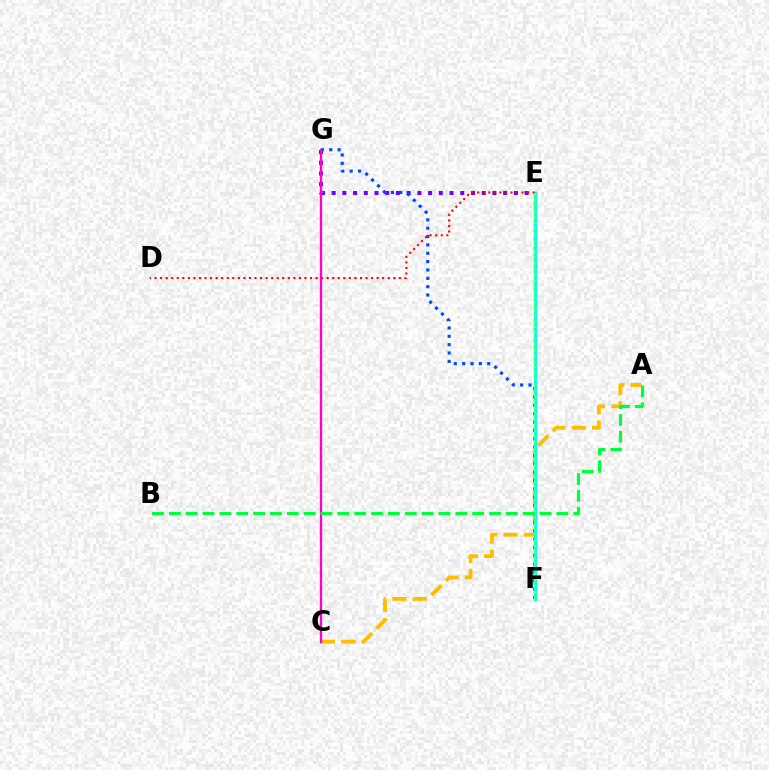{('A', 'C'): [{'color': '#ffbd00', 'line_style': 'dashed', 'thickness': 2.76}], ('E', 'G'): [{'color': '#7200ff', 'line_style': 'dotted', 'thickness': 2.91}], ('F', 'G'): [{'color': '#004bff', 'line_style': 'dotted', 'thickness': 2.27}], ('E', 'F'): [{'color': '#00fff6', 'line_style': 'solid', 'thickness': 2.42}, {'color': '#84ff00', 'line_style': 'dotted', 'thickness': 1.57}], ('D', 'E'): [{'color': '#ff0000', 'line_style': 'dotted', 'thickness': 1.51}], ('C', 'G'): [{'color': '#ff00cf', 'line_style': 'solid', 'thickness': 1.66}], ('A', 'B'): [{'color': '#00ff39', 'line_style': 'dashed', 'thickness': 2.29}]}